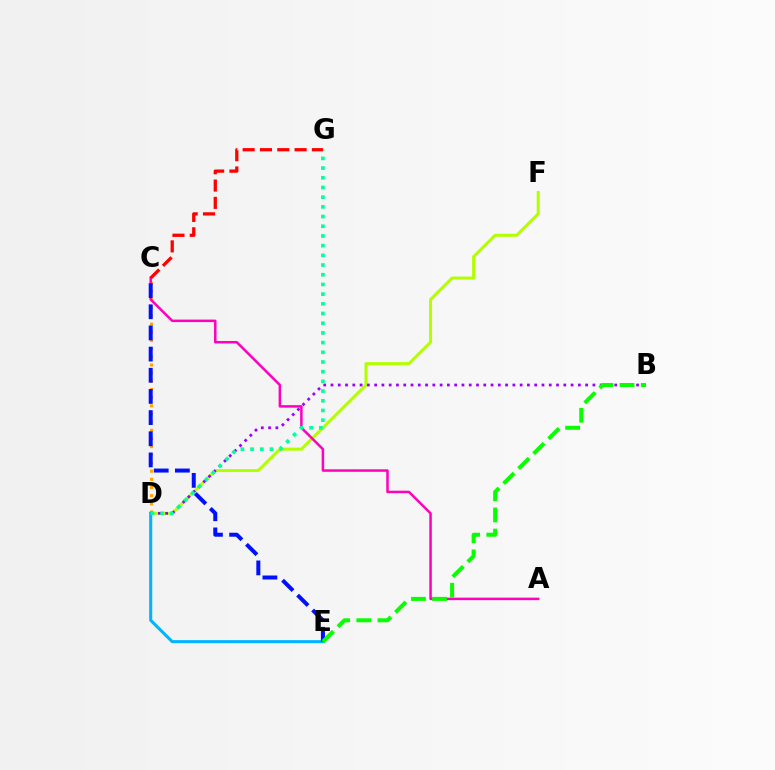{('D', 'F'): [{'color': '#b3ff00', 'line_style': 'solid', 'thickness': 2.17}], ('C', 'D'): [{'color': '#ffa500', 'line_style': 'dotted', 'thickness': 2.22}], ('B', 'D'): [{'color': '#9b00ff', 'line_style': 'dotted', 'thickness': 1.98}], ('D', 'E'): [{'color': '#00b5ff', 'line_style': 'solid', 'thickness': 2.21}], ('A', 'C'): [{'color': '#ff00bd', 'line_style': 'solid', 'thickness': 1.8}], ('C', 'E'): [{'color': '#0010ff', 'line_style': 'dashed', 'thickness': 2.88}], ('B', 'E'): [{'color': '#08ff00', 'line_style': 'dashed', 'thickness': 2.87}], ('D', 'G'): [{'color': '#00ff9d', 'line_style': 'dotted', 'thickness': 2.63}], ('C', 'G'): [{'color': '#ff0000', 'line_style': 'dashed', 'thickness': 2.35}]}